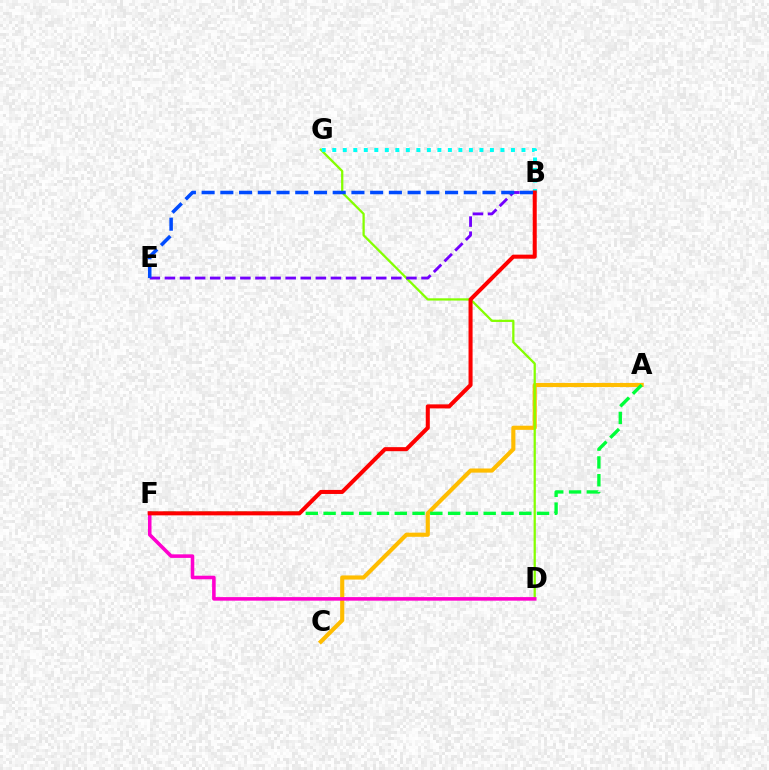{('A', 'C'): [{'color': '#ffbd00', 'line_style': 'solid', 'thickness': 2.97}], ('D', 'G'): [{'color': '#84ff00', 'line_style': 'solid', 'thickness': 1.63}], ('A', 'F'): [{'color': '#00ff39', 'line_style': 'dashed', 'thickness': 2.42}], ('B', 'E'): [{'color': '#7200ff', 'line_style': 'dashed', 'thickness': 2.05}, {'color': '#004bff', 'line_style': 'dashed', 'thickness': 2.54}], ('D', 'F'): [{'color': '#ff00cf', 'line_style': 'solid', 'thickness': 2.57}], ('B', 'G'): [{'color': '#00fff6', 'line_style': 'dotted', 'thickness': 2.86}], ('B', 'F'): [{'color': '#ff0000', 'line_style': 'solid', 'thickness': 2.91}]}